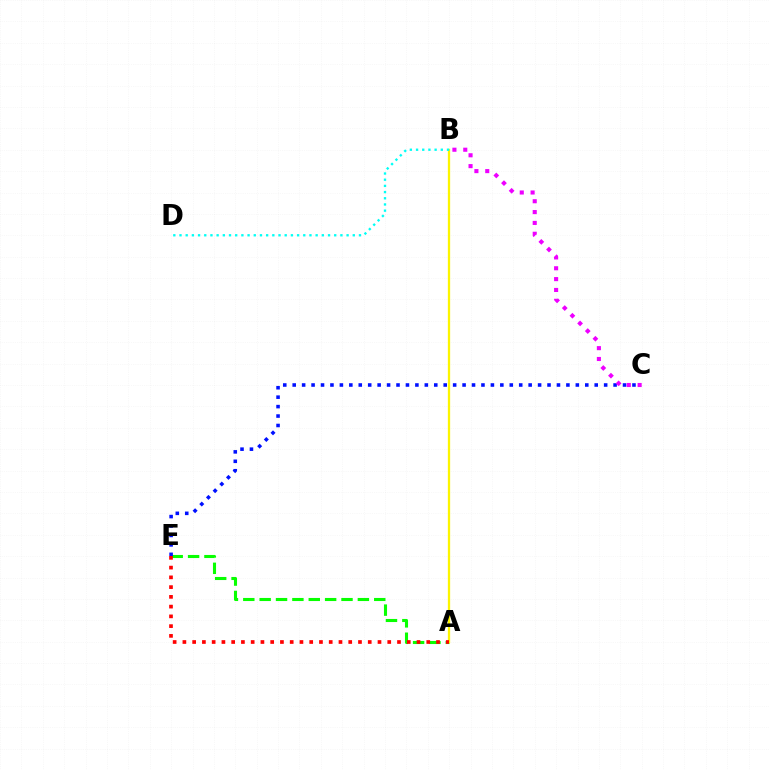{('A', 'E'): [{'color': '#08ff00', 'line_style': 'dashed', 'thickness': 2.22}, {'color': '#ff0000', 'line_style': 'dotted', 'thickness': 2.65}], ('C', 'E'): [{'color': '#0010ff', 'line_style': 'dotted', 'thickness': 2.56}], ('A', 'B'): [{'color': '#fcf500', 'line_style': 'solid', 'thickness': 1.65}], ('B', 'C'): [{'color': '#ee00ff', 'line_style': 'dotted', 'thickness': 2.95}], ('B', 'D'): [{'color': '#00fff6', 'line_style': 'dotted', 'thickness': 1.68}]}